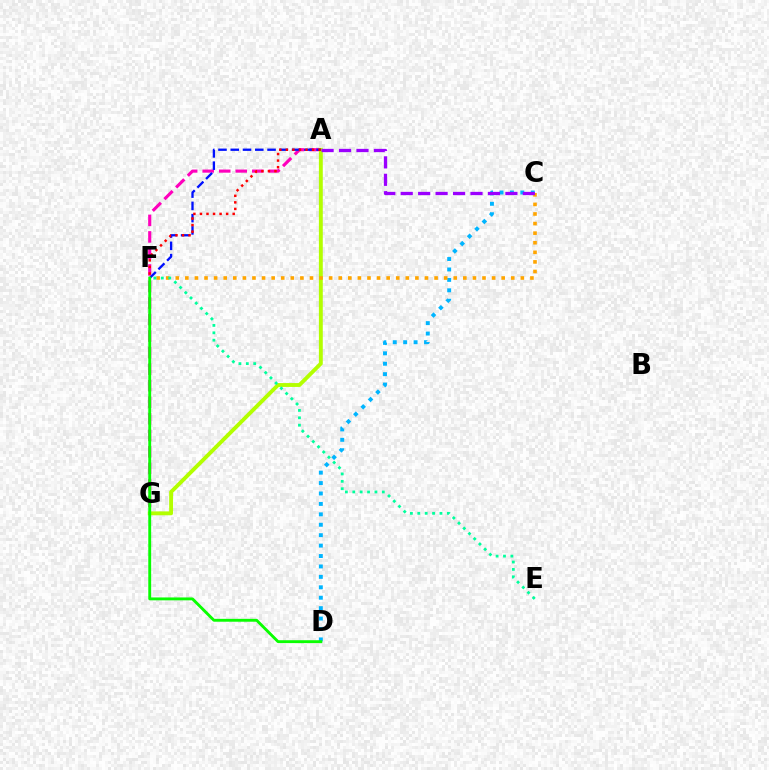{('A', 'G'): [{'color': '#ff00bd', 'line_style': 'dashed', 'thickness': 2.25}, {'color': '#b3ff00', 'line_style': 'solid', 'thickness': 2.8}], ('C', 'D'): [{'color': '#00b5ff', 'line_style': 'dotted', 'thickness': 2.83}], ('C', 'F'): [{'color': '#ffa500', 'line_style': 'dotted', 'thickness': 2.6}], ('A', 'C'): [{'color': '#9b00ff', 'line_style': 'dashed', 'thickness': 2.37}], ('A', 'F'): [{'color': '#0010ff', 'line_style': 'dashed', 'thickness': 1.67}, {'color': '#ff0000', 'line_style': 'dotted', 'thickness': 1.78}], ('D', 'F'): [{'color': '#08ff00', 'line_style': 'solid', 'thickness': 2.07}], ('E', 'F'): [{'color': '#00ff9d', 'line_style': 'dotted', 'thickness': 2.01}]}